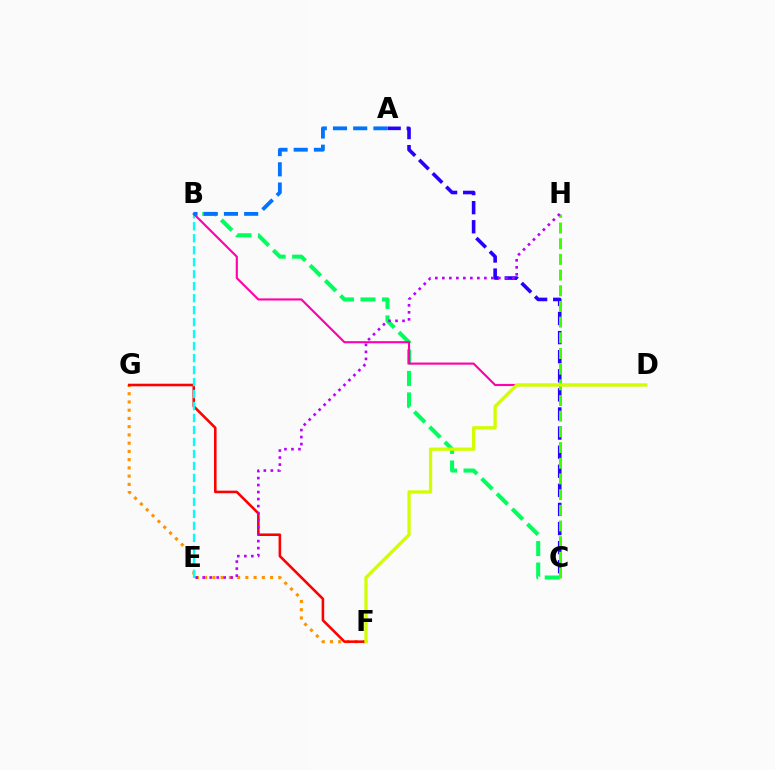{('B', 'C'): [{'color': '#00ff5c', 'line_style': 'dashed', 'thickness': 2.92}], ('F', 'G'): [{'color': '#ff9400', 'line_style': 'dotted', 'thickness': 2.24}, {'color': '#ff0000', 'line_style': 'solid', 'thickness': 1.85}], ('A', 'C'): [{'color': '#2500ff', 'line_style': 'dashed', 'thickness': 2.59}], ('C', 'H'): [{'color': '#3dff00', 'line_style': 'dashed', 'thickness': 2.13}], ('B', 'E'): [{'color': '#00fff6', 'line_style': 'dashed', 'thickness': 1.63}], ('B', 'D'): [{'color': '#ff00ac', 'line_style': 'solid', 'thickness': 1.53}], ('A', 'B'): [{'color': '#0074ff', 'line_style': 'dashed', 'thickness': 2.75}], ('E', 'H'): [{'color': '#b900ff', 'line_style': 'dotted', 'thickness': 1.9}], ('D', 'F'): [{'color': '#d1ff00', 'line_style': 'solid', 'thickness': 2.35}]}